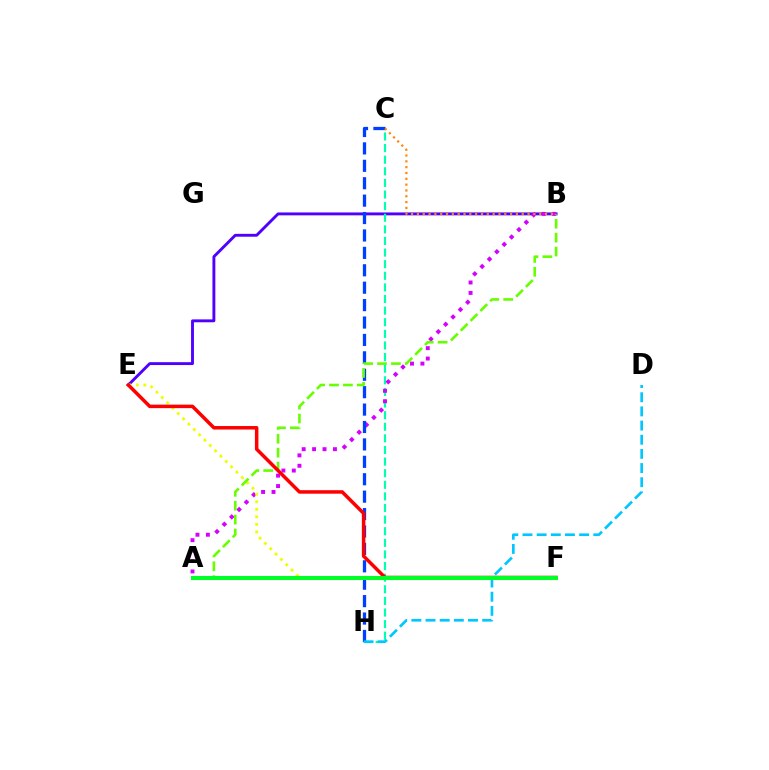{('A', 'F'): [{'color': '#ff00a0', 'line_style': 'dashed', 'thickness': 2.0}, {'color': '#00ff27', 'line_style': 'solid', 'thickness': 2.91}], ('B', 'E'): [{'color': '#4f00ff', 'line_style': 'solid', 'thickness': 2.08}], ('C', 'H'): [{'color': '#00ffaf', 'line_style': 'dashed', 'thickness': 1.58}, {'color': '#003fff', 'line_style': 'dashed', 'thickness': 2.37}], ('A', 'B'): [{'color': '#d600ff', 'line_style': 'dotted', 'thickness': 2.83}, {'color': '#66ff00', 'line_style': 'dashed', 'thickness': 1.89}], ('E', 'F'): [{'color': '#eeff00', 'line_style': 'dotted', 'thickness': 2.05}, {'color': '#ff0000', 'line_style': 'solid', 'thickness': 2.53}], ('D', 'H'): [{'color': '#00c7ff', 'line_style': 'dashed', 'thickness': 1.92}], ('B', 'C'): [{'color': '#ff8800', 'line_style': 'dotted', 'thickness': 1.58}]}